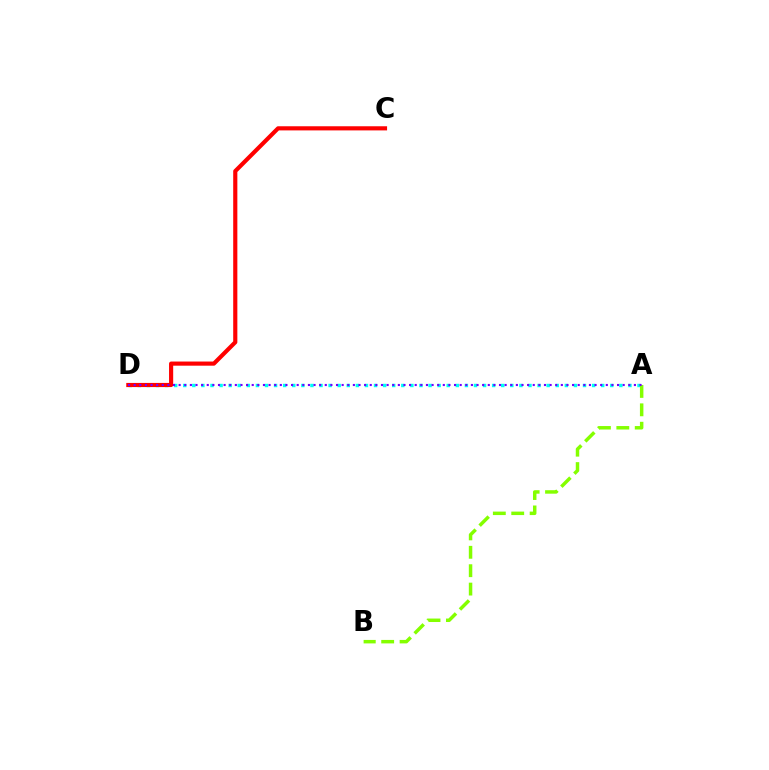{('A', 'D'): [{'color': '#00fff6', 'line_style': 'dotted', 'thickness': 2.47}, {'color': '#7200ff', 'line_style': 'dotted', 'thickness': 1.53}], ('A', 'B'): [{'color': '#84ff00', 'line_style': 'dashed', 'thickness': 2.5}], ('C', 'D'): [{'color': '#ff0000', 'line_style': 'solid', 'thickness': 2.99}]}